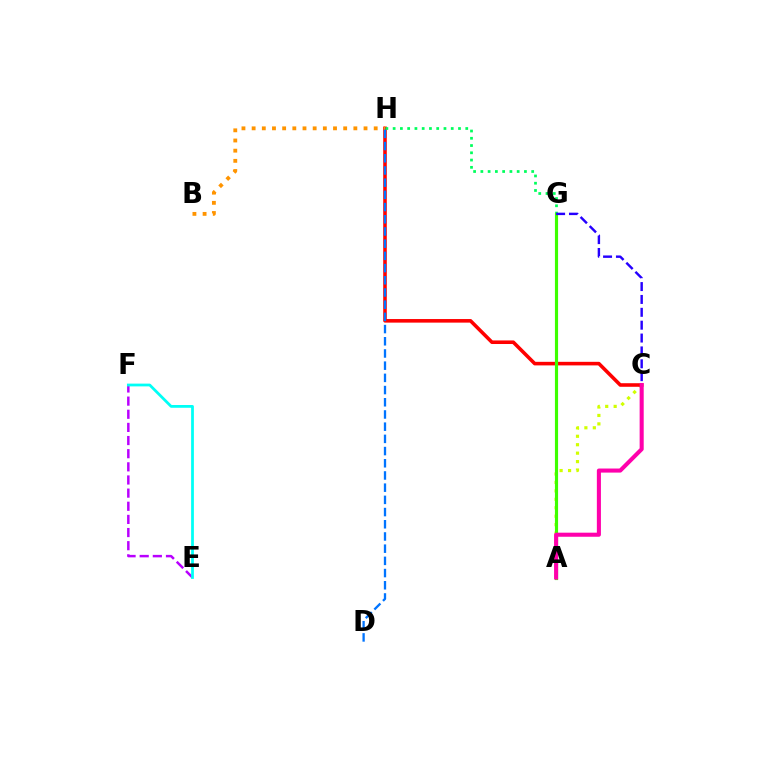{('A', 'C'): [{'color': '#d1ff00', 'line_style': 'dotted', 'thickness': 2.29}, {'color': '#ff00ac', 'line_style': 'solid', 'thickness': 2.93}], ('C', 'H'): [{'color': '#ff0000', 'line_style': 'solid', 'thickness': 2.58}], ('B', 'H'): [{'color': '#ff9400', 'line_style': 'dotted', 'thickness': 2.76}], ('G', 'H'): [{'color': '#00ff5c', 'line_style': 'dotted', 'thickness': 1.97}], ('E', 'F'): [{'color': '#b900ff', 'line_style': 'dashed', 'thickness': 1.79}, {'color': '#00fff6', 'line_style': 'solid', 'thickness': 1.99}], ('A', 'G'): [{'color': '#3dff00', 'line_style': 'solid', 'thickness': 2.27}], ('D', 'H'): [{'color': '#0074ff', 'line_style': 'dashed', 'thickness': 1.66}], ('C', 'G'): [{'color': '#2500ff', 'line_style': 'dashed', 'thickness': 1.75}]}